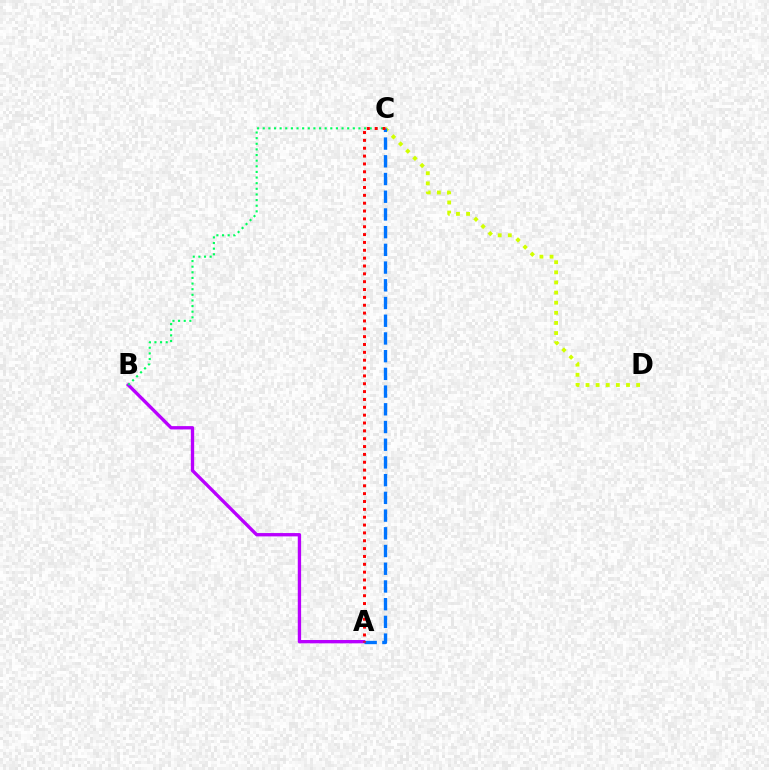{('A', 'B'): [{'color': '#b900ff', 'line_style': 'solid', 'thickness': 2.4}], ('C', 'D'): [{'color': '#d1ff00', 'line_style': 'dotted', 'thickness': 2.75}], ('B', 'C'): [{'color': '#00ff5c', 'line_style': 'dotted', 'thickness': 1.53}], ('A', 'C'): [{'color': '#0074ff', 'line_style': 'dashed', 'thickness': 2.41}, {'color': '#ff0000', 'line_style': 'dotted', 'thickness': 2.13}]}